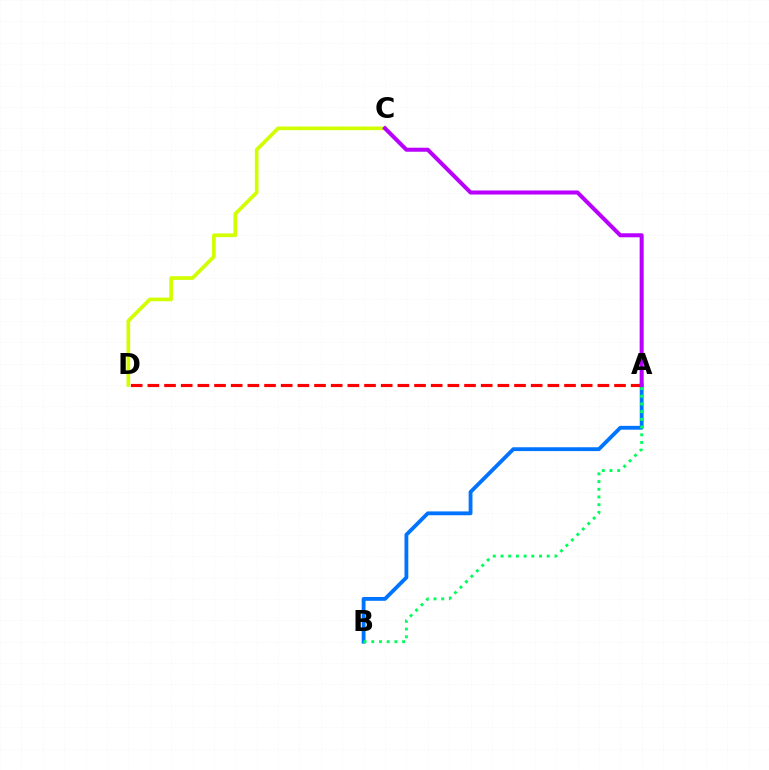{('A', 'B'): [{'color': '#0074ff', 'line_style': 'solid', 'thickness': 2.76}, {'color': '#00ff5c', 'line_style': 'dotted', 'thickness': 2.09}], ('A', 'D'): [{'color': '#ff0000', 'line_style': 'dashed', 'thickness': 2.26}], ('C', 'D'): [{'color': '#d1ff00', 'line_style': 'solid', 'thickness': 2.65}], ('A', 'C'): [{'color': '#b900ff', 'line_style': 'solid', 'thickness': 2.9}]}